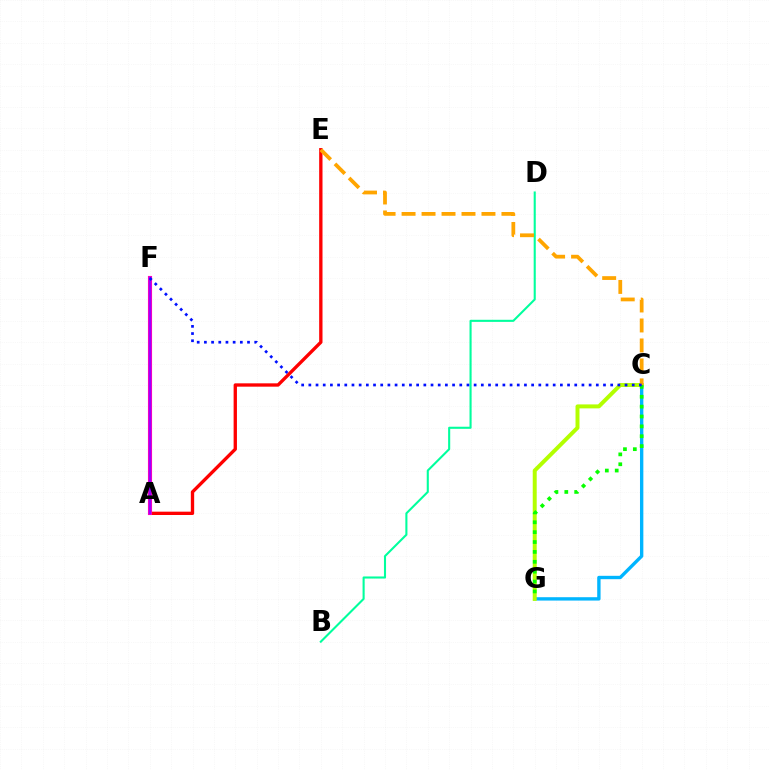{('C', 'G'): [{'color': '#00b5ff', 'line_style': 'solid', 'thickness': 2.42}, {'color': '#b3ff00', 'line_style': 'solid', 'thickness': 2.86}, {'color': '#08ff00', 'line_style': 'dotted', 'thickness': 2.68}], ('A', 'E'): [{'color': '#ff0000', 'line_style': 'solid', 'thickness': 2.4}], ('A', 'F'): [{'color': '#ff00bd', 'line_style': 'solid', 'thickness': 2.96}, {'color': '#9b00ff', 'line_style': 'solid', 'thickness': 1.7}], ('B', 'D'): [{'color': '#00ff9d', 'line_style': 'solid', 'thickness': 1.5}], ('C', 'E'): [{'color': '#ffa500', 'line_style': 'dashed', 'thickness': 2.71}], ('C', 'F'): [{'color': '#0010ff', 'line_style': 'dotted', 'thickness': 1.95}]}